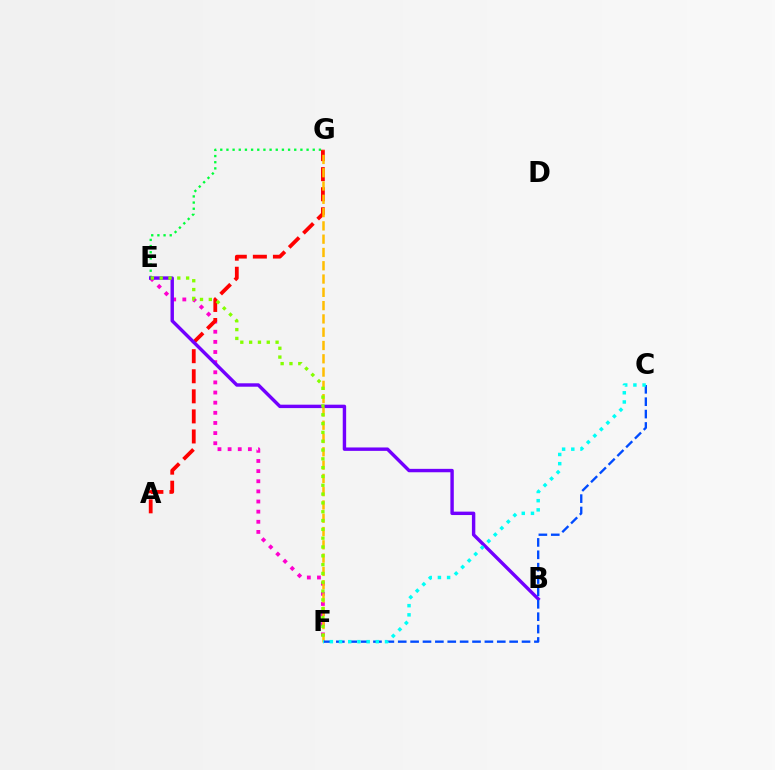{('E', 'F'): [{'color': '#ff00cf', 'line_style': 'dotted', 'thickness': 2.75}, {'color': '#84ff00', 'line_style': 'dotted', 'thickness': 2.4}], ('A', 'G'): [{'color': '#ff0000', 'line_style': 'dashed', 'thickness': 2.73}], ('E', 'G'): [{'color': '#00ff39', 'line_style': 'dotted', 'thickness': 1.67}], ('B', 'E'): [{'color': '#7200ff', 'line_style': 'solid', 'thickness': 2.46}], ('F', 'G'): [{'color': '#ffbd00', 'line_style': 'dashed', 'thickness': 1.81}], ('C', 'F'): [{'color': '#004bff', 'line_style': 'dashed', 'thickness': 1.68}, {'color': '#00fff6', 'line_style': 'dotted', 'thickness': 2.5}]}